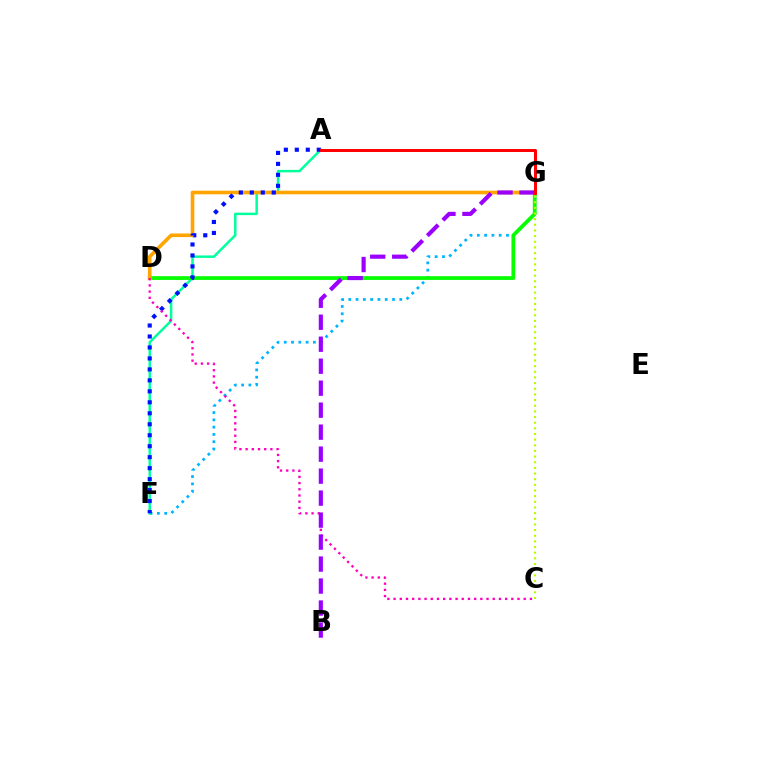{('F', 'G'): [{'color': '#00b5ff', 'line_style': 'dotted', 'thickness': 1.98}], ('A', 'F'): [{'color': '#00ff9d', 'line_style': 'solid', 'thickness': 1.78}, {'color': '#0010ff', 'line_style': 'dotted', 'thickness': 2.98}], ('D', 'G'): [{'color': '#08ff00', 'line_style': 'solid', 'thickness': 2.72}, {'color': '#ffa500', 'line_style': 'solid', 'thickness': 2.61}], ('C', 'D'): [{'color': '#ff00bd', 'line_style': 'dotted', 'thickness': 1.68}], ('C', 'G'): [{'color': '#b3ff00', 'line_style': 'dotted', 'thickness': 1.54}], ('B', 'G'): [{'color': '#9b00ff', 'line_style': 'dashed', 'thickness': 2.99}], ('A', 'G'): [{'color': '#ff0000', 'line_style': 'solid', 'thickness': 2.15}]}